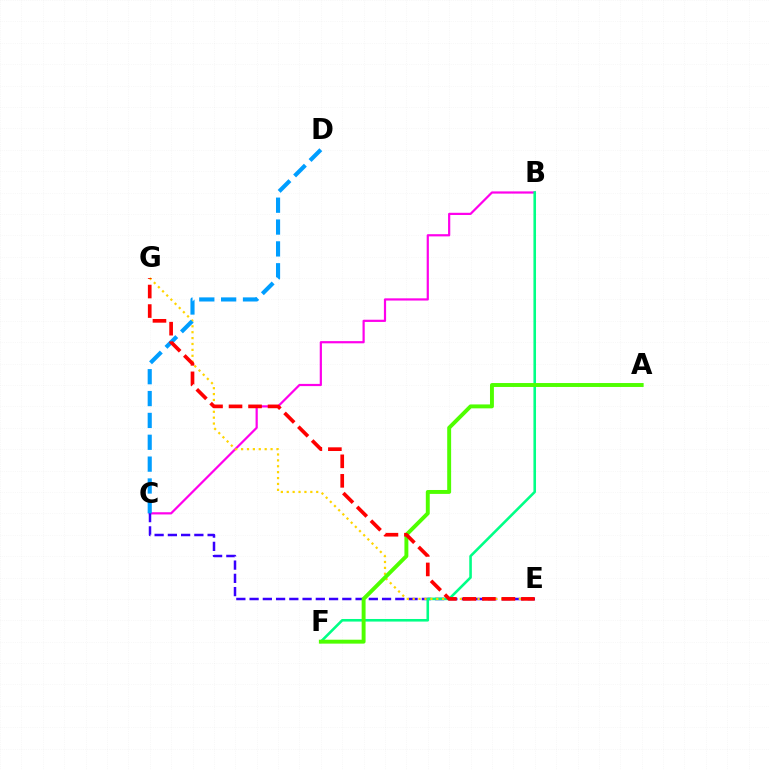{('B', 'C'): [{'color': '#ff00ed', 'line_style': 'solid', 'thickness': 1.59}], ('C', 'E'): [{'color': '#3700ff', 'line_style': 'dashed', 'thickness': 1.8}], ('B', 'F'): [{'color': '#00ff86', 'line_style': 'solid', 'thickness': 1.86}], ('E', 'G'): [{'color': '#ffd500', 'line_style': 'dotted', 'thickness': 1.6}, {'color': '#ff0000', 'line_style': 'dashed', 'thickness': 2.65}], ('A', 'F'): [{'color': '#4fff00', 'line_style': 'solid', 'thickness': 2.82}], ('C', 'D'): [{'color': '#009eff', 'line_style': 'dashed', 'thickness': 2.97}]}